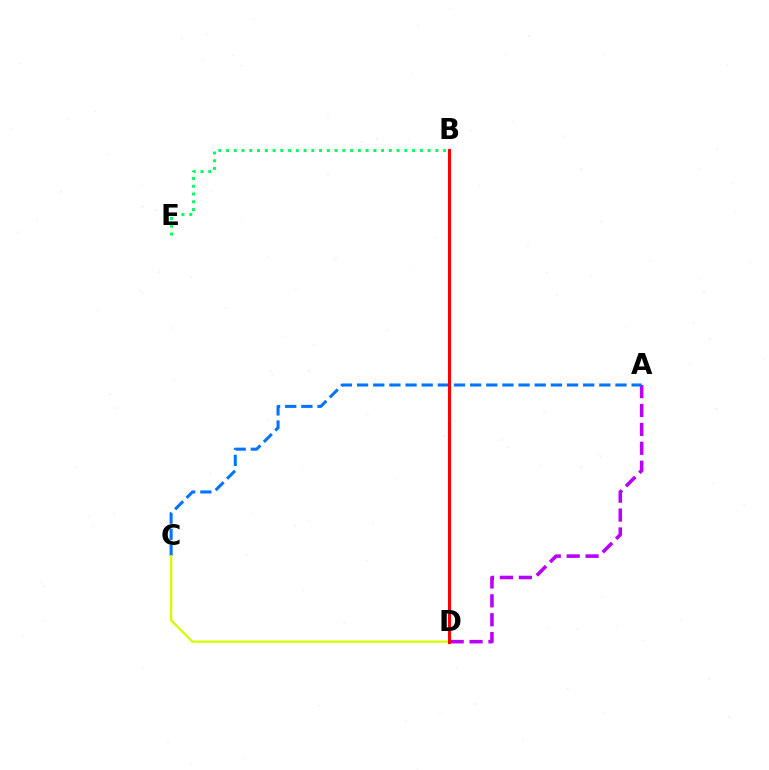{('A', 'D'): [{'color': '#b900ff', 'line_style': 'dashed', 'thickness': 2.57}], ('A', 'C'): [{'color': '#0074ff', 'line_style': 'dashed', 'thickness': 2.19}], ('C', 'D'): [{'color': '#d1ff00', 'line_style': 'solid', 'thickness': 1.66}], ('B', 'E'): [{'color': '#00ff5c', 'line_style': 'dotted', 'thickness': 2.11}], ('B', 'D'): [{'color': '#ff0000', 'line_style': 'solid', 'thickness': 2.22}]}